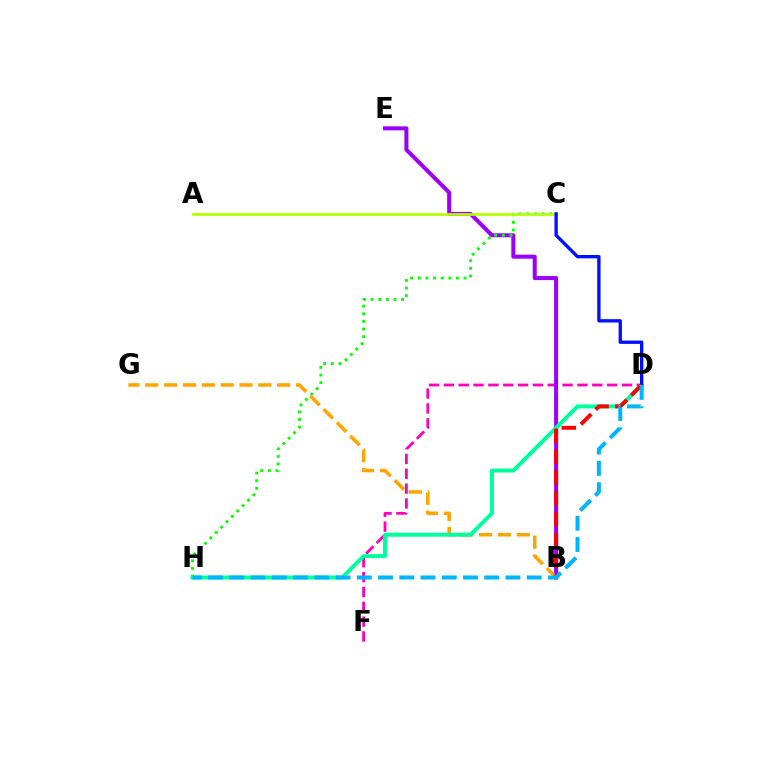{('D', 'F'): [{'color': '#ff00bd', 'line_style': 'dashed', 'thickness': 2.02}], ('B', 'E'): [{'color': '#9b00ff', 'line_style': 'solid', 'thickness': 2.9}], ('C', 'H'): [{'color': '#08ff00', 'line_style': 'dotted', 'thickness': 2.07}], ('B', 'G'): [{'color': '#ffa500', 'line_style': 'dashed', 'thickness': 2.56}], ('A', 'C'): [{'color': '#b3ff00', 'line_style': 'solid', 'thickness': 1.94}], ('D', 'H'): [{'color': '#00ff9d', 'line_style': 'solid', 'thickness': 2.86}, {'color': '#00b5ff', 'line_style': 'dashed', 'thickness': 2.89}], ('C', 'D'): [{'color': '#0010ff', 'line_style': 'solid', 'thickness': 2.4}], ('B', 'D'): [{'color': '#ff0000', 'line_style': 'dashed', 'thickness': 2.83}]}